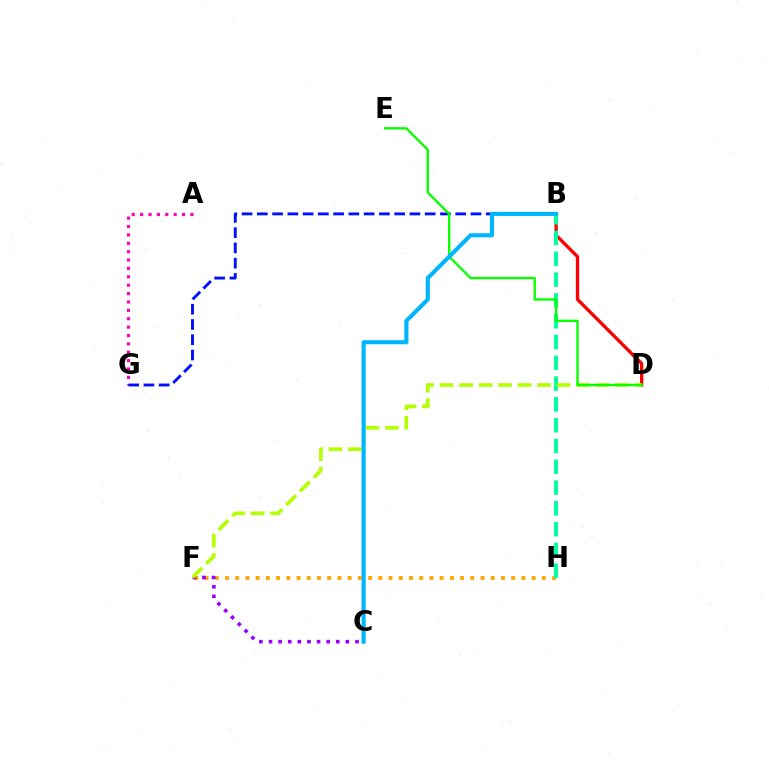{('A', 'G'): [{'color': '#ff00bd', 'line_style': 'dotted', 'thickness': 2.28}], ('F', 'H'): [{'color': '#ffa500', 'line_style': 'dotted', 'thickness': 2.78}], ('B', 'G'): [{'color': '#0010ff', 'line_style': 'dashed', 'thickness': 2.07}], ('C', 'F'): [{'color': '#9b00ff', 'line_style': 'dotted', 'thickness': 2.61}], ('B', 'D'): [{'color': '#ff0000', 'line_style': 'solid', 'thickness': 2.37}], ('B', 'H'): [{'color': '#00ff9d', 'line_style': 'dashed', 'thickness': 2.82}], ('D', 'F'): [{'color': '#b3ff00', 'line_style': 'dashed', 'thickness': 2.65}], ('D', 'E'): [{'color': '#08ff00', 'line_style': 'solid', 'thickness': 1.7}], ('B', 'C'): [{'color': '#00b5ff', 'line_style': 'solid', 'thickness': 2.95}]}